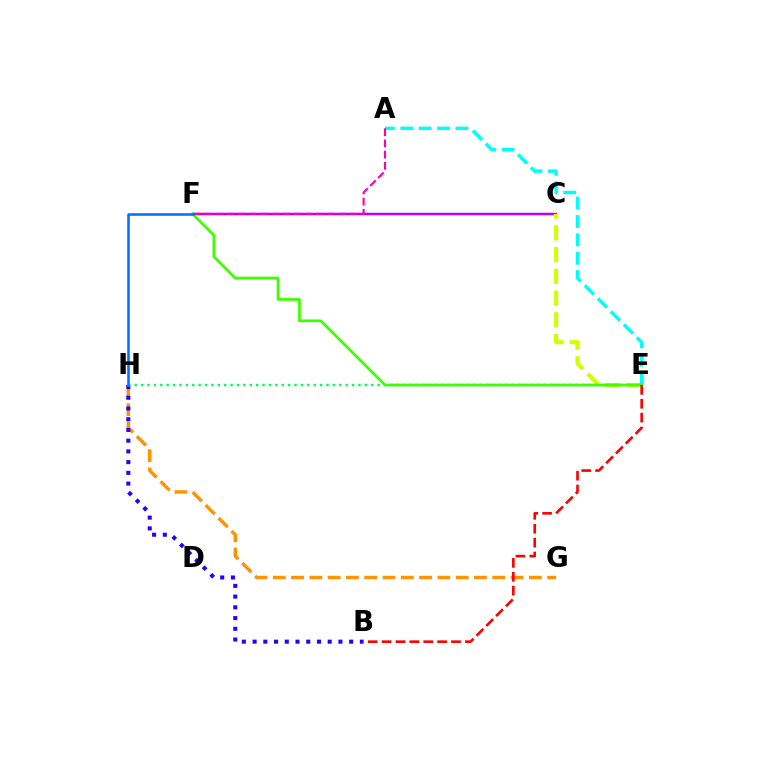{('C', 'F'): [{'color': '#b900ff', 'line_style': 'solid', 'thickness': 1.79}], ('G', 'H'): [{'color': '#ff9400', 'line_style': 'dashed', 'thickness': 2.48}], ('C', 'E'): [{'color': '#d1ff00', 'line_style': 'dashed', 'thickness': 2.96}], ('B', 'H'): [{'color': '#2500ff', 'line_style': 'dotted', 'thickness': 2.91}], ('E', 'H'): [{'color': '#00ff5c', 'line_style': 'dotted', 'thickness': 1.74}], ('A', 'E'): [{'color': '#00fff6', 'line_style': 'dashed', 'thickness': 2.5}], ('E', 'F'): [{'color': '#3dff00', 'line_style': 'solid', 'thickness': 1.95}], ('B', 'E'): [{'color': '#ff0000', 'line_style': 'dashed', 'thickness': 1.89}], ('A', 'F'): [{'color': '#ff00ac', 'line_style': 'dashed', 'thickness': 1.52}], ('F', 'H'): [{'color': '#0074ff', 'line_style': 'solid', 'thickness': 1.86}]}